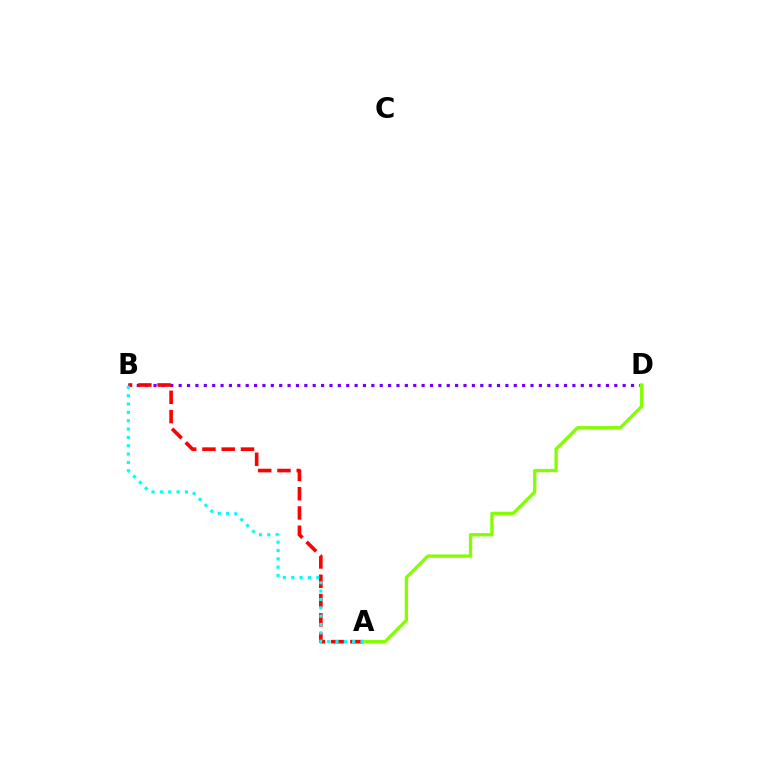{('B', 'D'): [{'color': '#7200ff', 'line_style': 'dotted', 'thickness': 2.28}], ('A', 'B'): [{'color': '#ff0000', 'line_style': 'dashed', 'thickness': 2.62}, {'color': '#00fff6', 'line_style': 'dotted', 'thickness': 2.27}], ('A', 'D'): [{'color': '#84ff00', 'line_style': 'solid', 'thickness': 2.41}]}